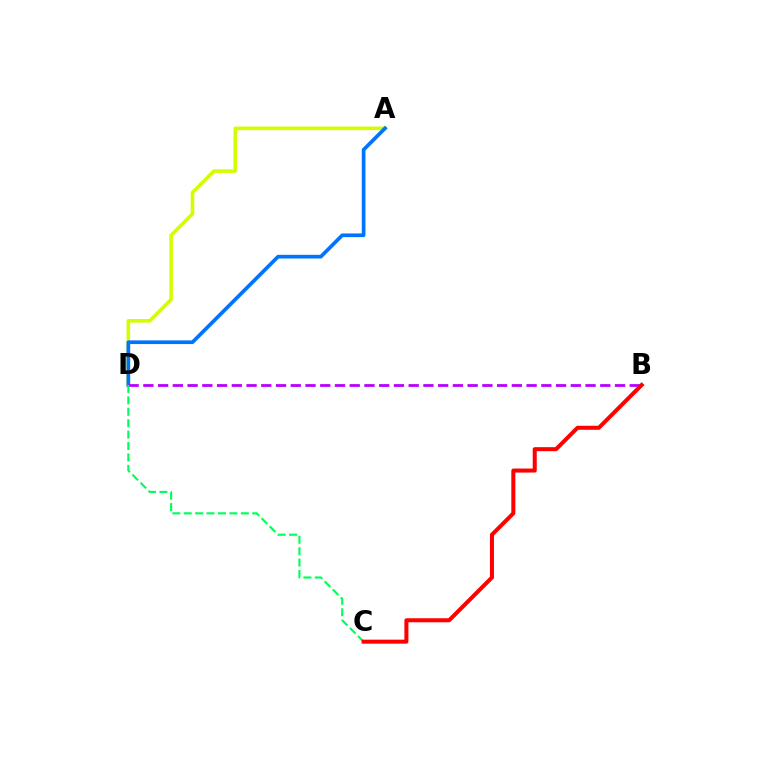{('A', 'D'): [{'color': '#d1ff00', 'line_style': 'solid', 'thickness': 2.59}, {'color': '#0074ff', 'line_style': 'solid', 'thickness': 2.66}], ('B', 'D'): [{'color': '#b900ff', 'line_style': 'dashed', 'thickness': 2.0}], ('C', 'D'): [{'color': '#00ff5c', 'line_style': 'dashed', 'thickness': 1.55}], ('B', 'C'): [{'color': '#ff0000', 'line_style': 'solid', 'thickness': 2.9}]}